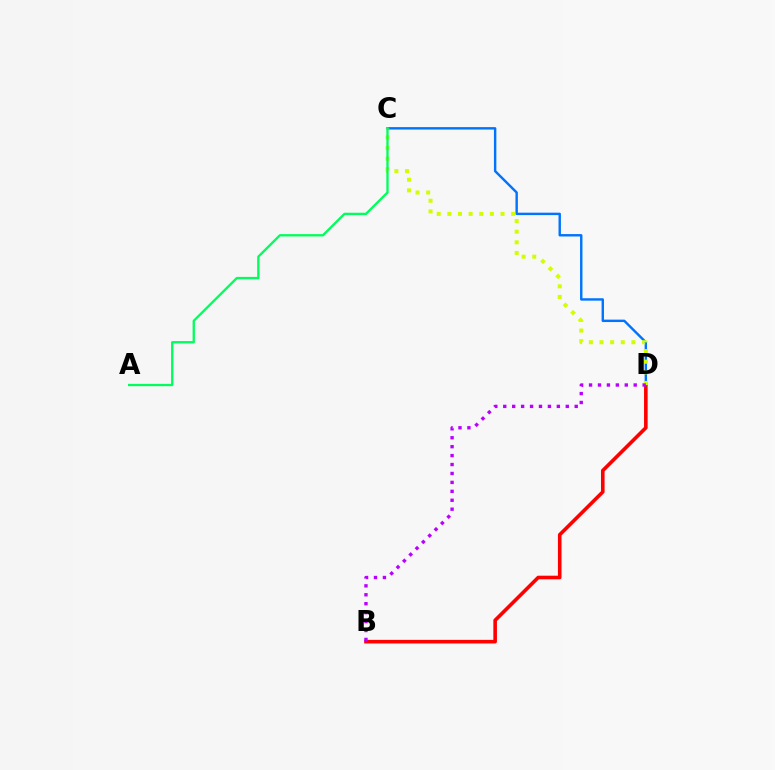{('B', 'D'): [{'color': '#ff0000', 'line_style': 'solid', 'thickness': 2.59}, {'color': '#b900ff', 'line_style': 'dotted', 'thickness': 2.43}], ('C', 'D'): [{'color': '#0074ff', 'line_style': 'solid', 'thickness': 1.74}, {'color': '#d1ff00', 'line_style': 'dotted', 'thickness': 2.89}], ('A', 'C'): [{'color': '#00ff5c', 'line_style': 'solid', 'thickness': 1.67}]}